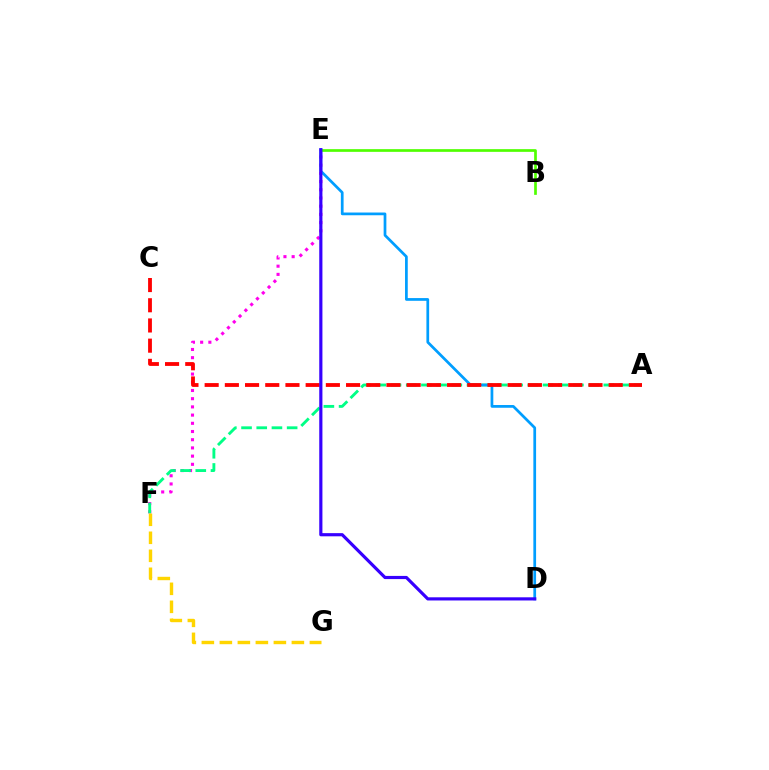{('E', 'F'): [{'color': '#ff00ed', 'line_style': 'dotted', 'thickness': 2.23}], ('A', 'F'): [{'color': '#00ff86', 'line_style': 'dashed', 'thickness': 2.06}], ('D', 'E'): [{'color': '#009eff', 'line_style': 'solid', 'thickness': 1.96}, {'color': '#3700ff', 'line_style': 'solid', 'thickness': 2.28}], ('A', 'C'): [{'color': '#ff0000', 'line_style': 'dashed', 'thickness': 2.74}], ('B', 'E'): [{'color': '#4fff00', 'line_style': 'solid', 'thickness': 1.94}], ('F', 'G'): [{'color': '#ffd500', 'line_style': 'dashed', 'thickness': 2.45}]}